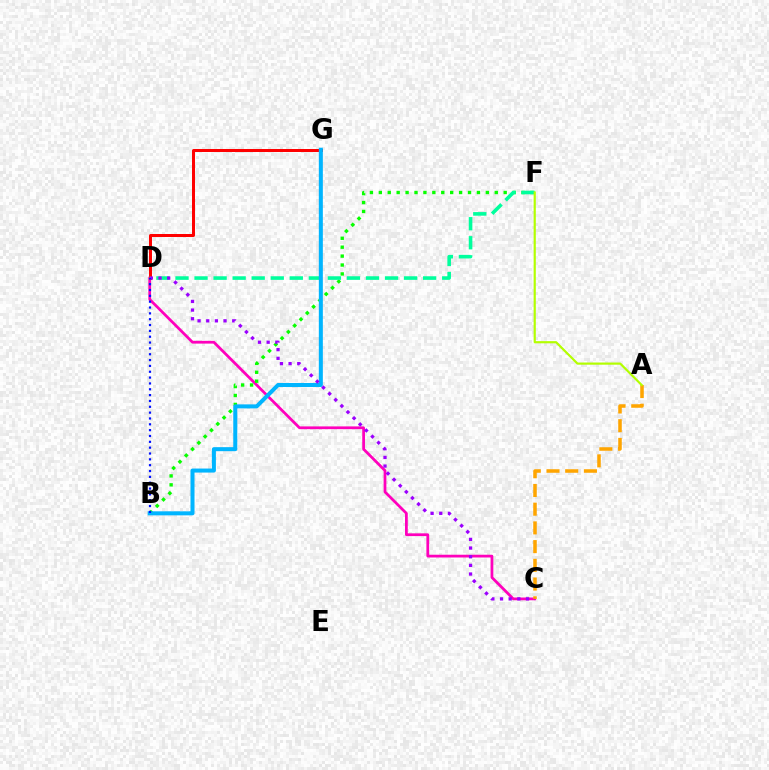{('C', 'D'): [{'color': '#ff00bd', 'line_style': 'solid', 'thickness': 1.98}, {'color': '#9b00ff', 'line_style': 'dotted', 'thickness': 2.35}], ('B', 'F'): [{'color': '#08ff00', 'line_style': 'dotted', 'thickness': 2.42}], ('D', 'G'): [{'color': '#ff0000', 'line_style': 'solid', 'thickness': 2.15}], ('A', 'C'): [{'color': '#ffa500', 'line_style': 'dashed', 'thickness': 2.54}], ('D', 'F'): [{'color': '#00ff9d', 'line_style': 'dashed', 'thickness': 2.59}], ('B', 'G'): [{'color': '#00b5ff', 'line_style': 'solid', 'thickness': 2.9}], ('A', 'F'): [{'color': '#b3ff00', 'line_style': 'solid', 'thickness': 1.57}], ('B', 'D'): [{'color': '#0010ff', 'line_style': 'dotted', 'thickness': 1.59}]}